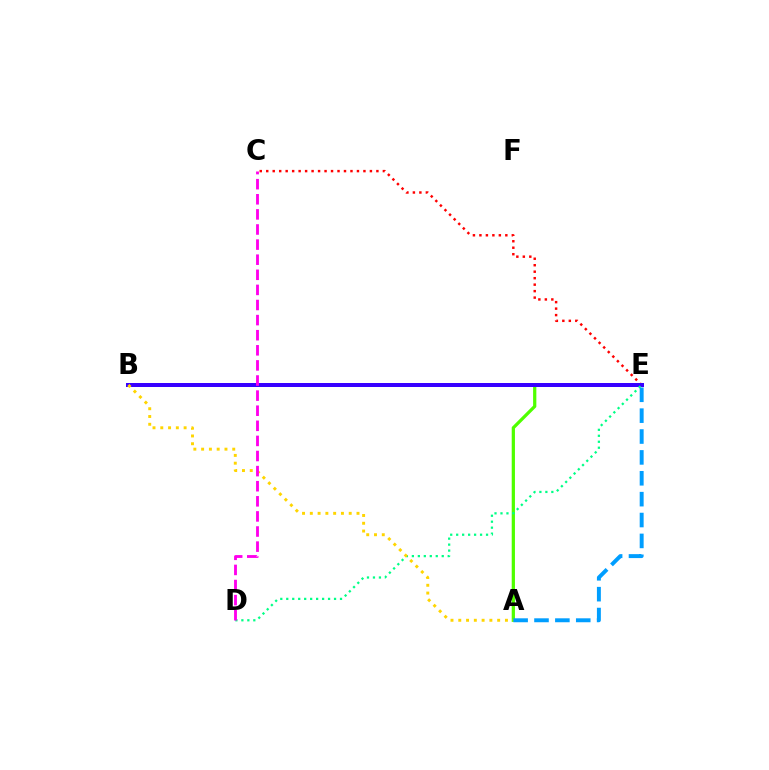{('A', 'E'): [{'color': '#4fff00', 'line_style': 'solid', 'thickness': 2.33}, {'color': '#009eff', 'line_style': 'dashed', 'thickness': 2.84}], ('C', 'E'): [{'color': '#ff0000', 'line_style': 'dotted', 'thickness': 1.76}], ('B', 'E'): [{'color': '#3700ff', 'line_style': 'solid', 'thickness': 2.87}], ('D', 'E'): [{'color': '#00ff86', 'line_style': 'dotted', 'thickness': 1.62}], ('A', 'B'): [{'color': '#ffd500', 'line_style': 'dotted', 'thickness': 2.11}], ('C', 'D'): [{'color': '#ff00ed', 'line_style': 'dashed', 'thickness': 2.05}]}